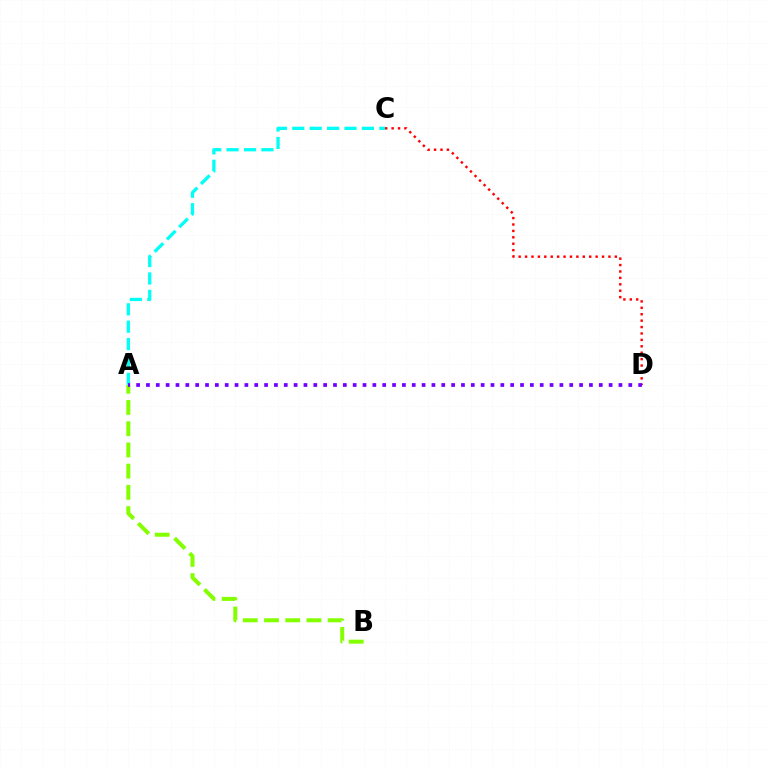{('C', 'D'): [{'color': '#ff0000', 'line_style': 'dotted', 'thickness': 1.74}], ('A', 'B'): [{'color': '#84ff00', 'line_style': 'dashed', 'thickness': 2.88}], ('A', 'C'): [{'color': '#00fff6', 'line_style': 'dashed', 'thickness': 2.36}], ('A', 'D'): [{'color': '#7200ff', 'line_style': 'dotted', 'thickness': 2.67}]}